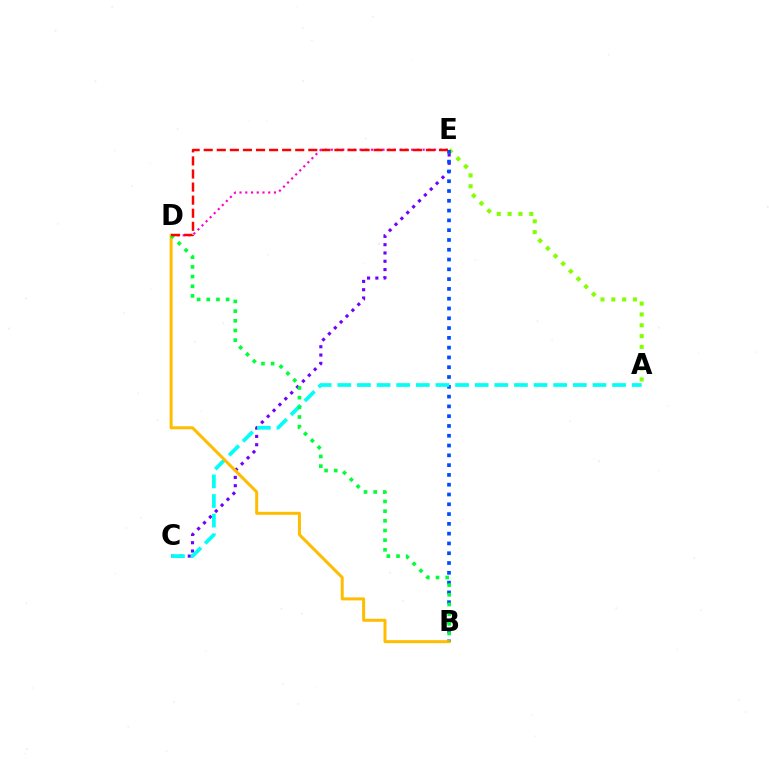{('A', 'E'): [{'color': '#84ff00', 'line_style': 'dotted', 'thickness': 2.94}], ('C', 'E'): [{'color': '#7200ff', 'line_style': 'dotted', 'thickness': 2.26}], ('B', 'E'): [{'color': '#004bff', 'line_style': 'dotted', 'thickness': 2.66}], ('D', 'E'): [{'color': '#ff00cf', 'line_style': 'dotted', 'thickness': 1.56}, {'color': '#ff0000', 'line_style': 'dashed', 'thickness': 1.78}], ('A', 'C'): [{'color': '#00fff6', 'line_style': 'dashed', 'thickness': 2.67}], ('B', 'D'): [{'color': '#ffbd00', 'line_style': 'solid', 'thickness': 2.16}, {'color': '#00ff39', 'line_style': 'dotted', 'thickness': 2.63}]}